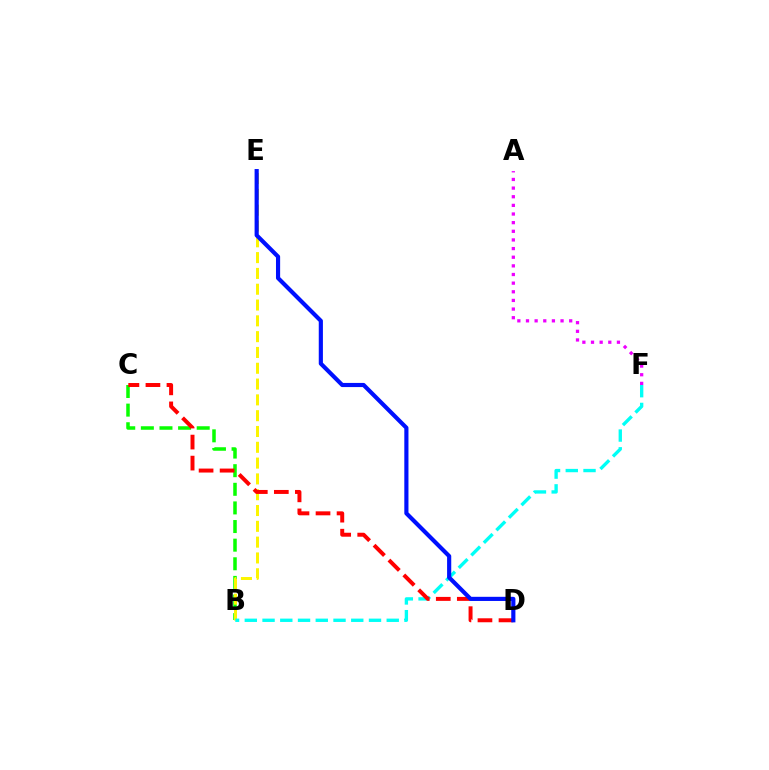{('A', 'F'): [{'color': '#ee00ff', 'line_style': 'dotted', 'thickness': 2.35}], ('B', 'C'): [{'color': '#08ff00', 'line_style': 'dashed', 'thickness': 2.53}], ('B', 'E'): [{'color': '#fcf500', 'line_style': 'dashed', 'thickness': 2.15}], ('B', 'F'): [{'color': '#00fff6', 'line_style': 'dashed', 'thickness': 2.41}], ('C', 'D'): [{'color': '#ff0000', 'line_style': 'dashed', 'thickness': 2.86}], ('D', 'E'): [{'color': '#0010ff', 'line_style': 'solid', 'thickness': 2.99}]}